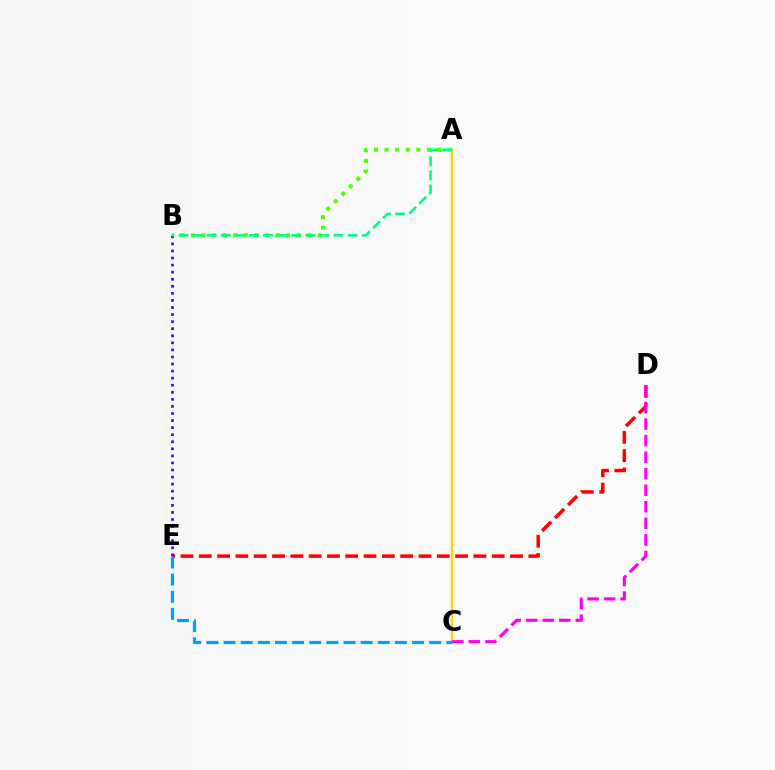{('A', 'B'): [{'color': '#4fff00', 'line_style': 'dotted', 'thickness': 2.88}, {'color': '#00ff86', 'line_style': 'dashed', 'thickness': 1.91}], ('D', 'E'): [{'color': '#ff0000', 'line_style': 'dashed', 'thickness': 2.49}], ('B', 'E'): [{'color': '#3700ff', 'line_style': 'dotted', 'thickness': 1.92}], ('A', 'C'): [{'color': '#ffd500', 'line_style': 'solid', 'thickness': 1.71}], ('C', 'D'): [{'color': '#ff00ed', 'line_style': 'dashed', 'thickness': 2.25}], ('C', 'E'): [{'color': '#009eff', 'line_style': 'dashed', 'thickness': 2.33}]}